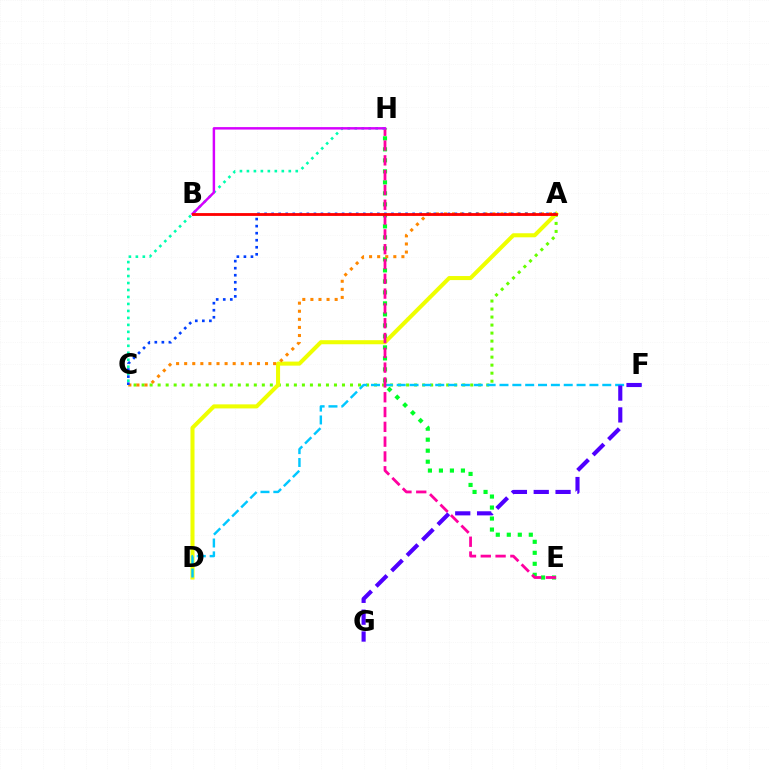{('E', 'H'): [{'color': '#00ff27', 'line_style': 'dotted', 'thickness': 2.99}, {'color': '#ff00a0', 'line_style': 'dashed', 'thickness': 2.01}], ('A', 'C'): [{'color': '#66ff00', 'line_style': 'dotted', 'thickness': 2.18}, {'color': '#ff8800', 'line_style': 'dotted', 'thickness': 2.2}, {'color': '#003fff', 'line_style': 'dotted', 'thickness': 1.92}], ('A', 'D'): [{'color': '#eeff00', 'line_style': 'solid', 'thickness': 2.92}], ('D', 'F'): [{'color': '#00c7ff', 'line_style': 'dashed', 'thickness': 1.75}], ('F', 'G'): [{'color': '#4f00ff', 'line_style': 'dashed', 'thickness': 2.97}], ('C', 'H'): [{'color': '#00ffaf', 'line_style': 'dotted', 'thickness': 1.9}], ('B', 'H'): [{'color': '#d600ff', 'line_style': 'solid', 'thickness': 1.77}], ('A', 'B'): [{'color': '#ff0000', 'line_style': 'solid', 'thickness': 2.03}]}